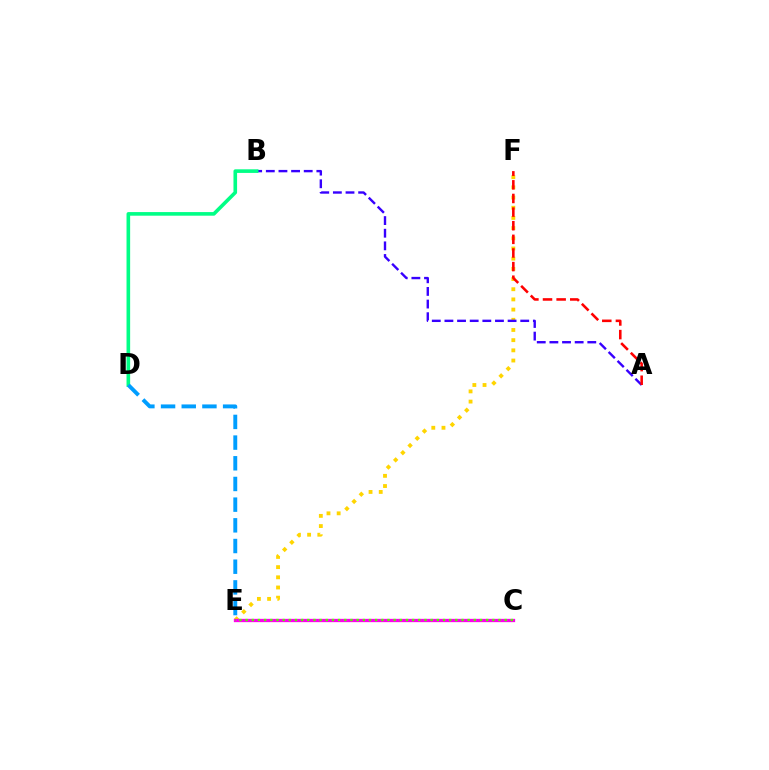{('E', 'F'): [{'color': '#ffd500', 'line_style': 'dotted', 'thickness': 2.77}], ('C', 'E'): [{'color': '#ff00ed', 'line_style': 'solid', 'thickness': 2.38}, {'color': '#4fff00', 'line_style': 'dotted', 'thickness': 1.68}], ('A', 'B'): [{'color': '#3700ff', 'line_style': 'dashed', 'thickness': 1.72}], ('A', 'F'): [{'color': '#ff0000', 'line_style': 'dashed', 'thickness': 1.85}], ('B', 'D'): [{'color': '#00ff86', 'line_style': 'solid', 'thickness': 2.6}], ('D', 'E'): [{'color': '#009eff', 'line_style': 'dashed', 'thickness': 2.81}]}